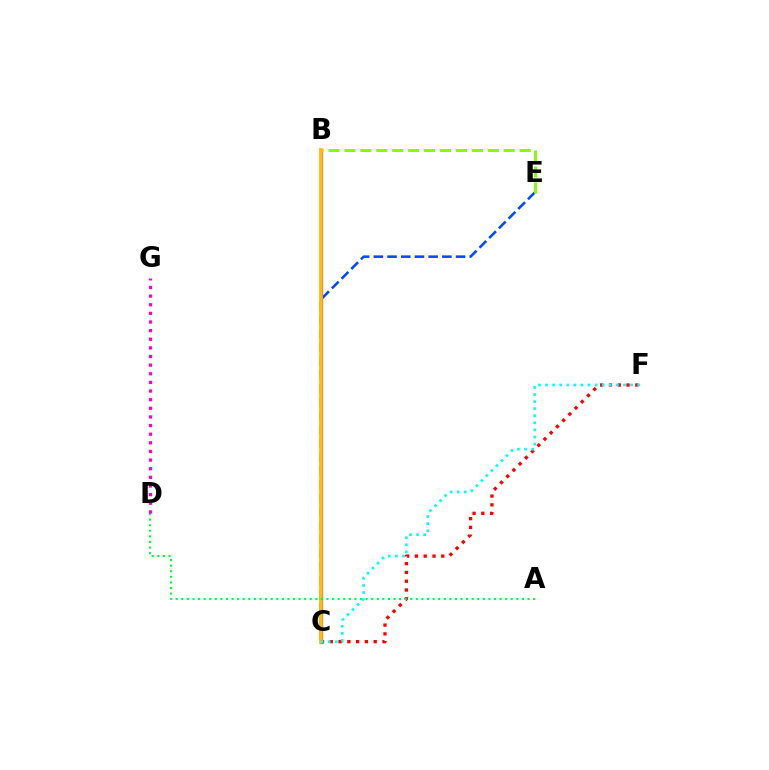{('C', 'E'): [{'color': '#004bff', 'line_style': 'dashed', 'thickness': 1.86}], ('B', 'C'): [{'color': '#7200ff', 'line_style': 'solid', 'thickness': 2.33}, {'color': '#ffbd00', 'line_style': 'solid', 'thickness': 2.63}], ('C', 'F'): [{'color': '#ff0000', 'line_style': 'dotted', 'thickness': 2.39}, {'color': '#00fff6', 'line_style': 'dotted', 'thickness': 1.93}], ('B', 'E'): [{'color': '#84ff00', 'line_style': 'dashed', 'thickness': 2.16}], ('A', 'D'): [{'color': '#00ff39', 'line_style': 'dotted', 'thickness': 1.52}], ('D', 'G'): [{'color': '#ff00cf', 'line_style': 'dotted', 'thickness': 2.34}]}